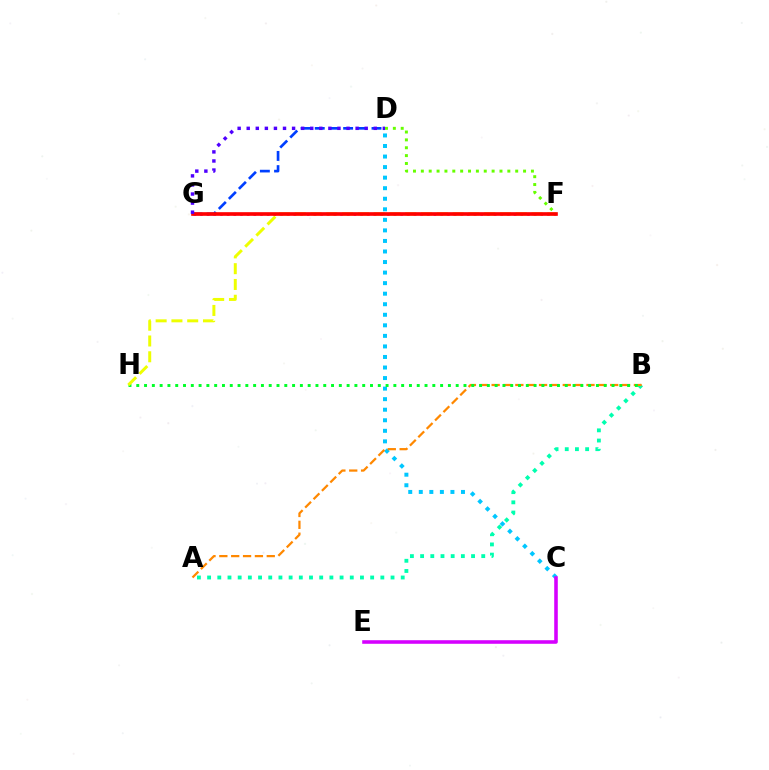{('D', 'F'): [{'color': '#66ff00', 'line_style': 'dotted', 'thickness': 2.14}], ('F', 'G'): [{'color': '#ff00a0', 'line_style': 'dotted', 'thickness': 1.81}, {'color': '#ff0000', 'line_style': 'solid', 'thickness': 2.63}], ('A', 'B'): [{'color': '#00ffaf', 'line_style': 'dotted', 'thickness': 2.77}, {'color': '#ff8800', 'line_style': 'dashed', 'thickness': 1.61}], ('C', 'D'): [{'color': '#00c7ff', 'line_style': 'dotted', 'thickness': 2.87}], ('D', 'G'): [{'color': '#003fff', 'line_style': 'dashed', 'thickness': 1.93}, {'color': '#4f00ff', 'line_style': 'dotted', 'thickness': 2.47}], ('B', 'H'): [{'color': '#00ff27', 'line_style': 'dotted', 'thickness': 2.12}], ('F', 'H'): [{'color': '#eeff00', 'line_style': 'dashed', 'thickness': 2.14}], ('C', 'E'): [{'color': '#d600ff', 'line_style': 'solid', 'thickness': 2.57}]}